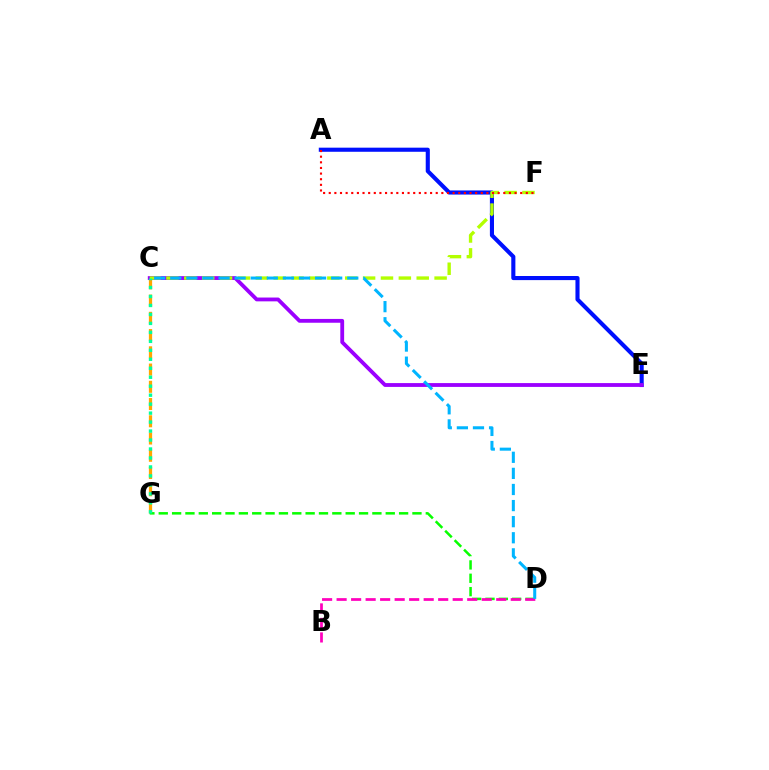{('A', 'E'): [{'color': '#0010ff', 'line_style': 'solid', 'thickness': 2.95}], ('C', 'G'): [{'color': '#ffa500', 'line_style': 'dashed', 'thickness': 2.34}, {'color': '#00ff9d', 'line_style': 'dotted', 'thickness': 2.44}], ('D', 'G'): [{'color': '#08ff00', 'line_style': 'dashed', 'thickness': 1.81}], ('C', 'E'): [{'color': '#9b00ff', 'line_style': 'solid', 'thickness': 2.75}], ('C', 'F'): [{'color': '#b3ff00', 'line_style': 'dashed', 'thickness': 2.43}], ('B', 'D'): [{'color': '#ff00bd', 'line_style': 'dashed', 'thickness': 1.97}], ('C', 'D'): [{'color': '#00b5ff', 'line_style': 'dashed', 'thickness': 2.19}], ('A', 'F'): [{'color': '#ff0000', 'line_style': 'dotted', 'thickness': 1.53}]}